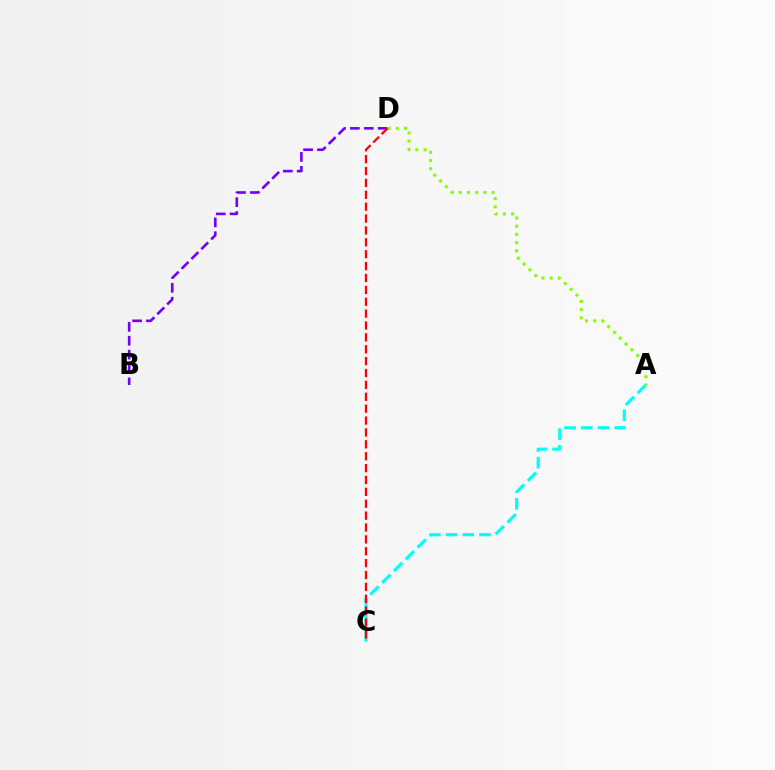{('A', 'C'): [{'color': '#00fff6', 'line_style': 'dashed', 'thickness': 2.27}], ('B', 'D'): [{'color': '#7200ff', 'line_style': 'dashed', 'thickness': 1.89}], ('A', 'D'): [{'color': '#84ff00', 'line_style': 'dotted', 'thickness': 2.23}], ('C', 'D'): [{'color': '#ff0000', 'line_style': 'dashed', 'thickness': 1.61}]}